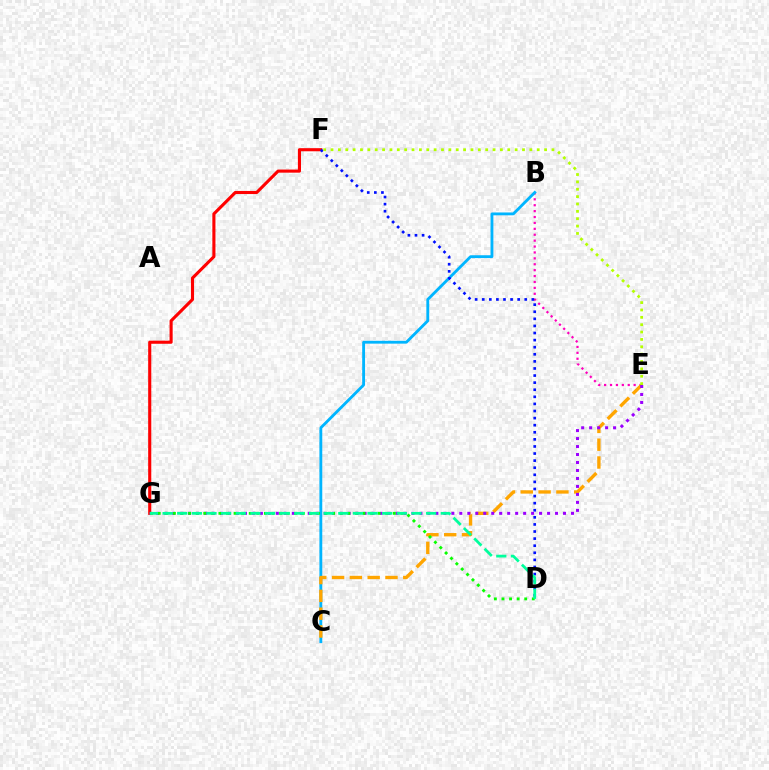{('B', 'E'): [{'color': '#ff00bd', 'line_style': 'dotted', 'thickness': 1.6}], ('F', 'G'): [{'color': '#ff0000', 'line_style': 'solid', 'thickness': 2.23}], ('B', 'C'): [{'color': '#00b5ff', 'line_style': 'solid', 'thickness': 2.05}], ('C', 'E'): [{'color': '#ffa500', 'line_style': 'dashed', 'thickness': 2.42}], ('D', 'F'): [{'color': '#0010ff', 'line_style': 'dotted', 'thickness': 1.93}], ('E', 'G'): [{'color': '#9b00ff', 'line_style': 'dotted', 'thickness': 2.17}], ('D', 'G'): [{'color': '#08ff00', 'line_style': 'dotted', 'thickness': 2.06}, {'color': '#00ff9d', 'line_style': 'dashed', 'thickness': 1.99}], ('E', 'F'): [{'color': '#b3ff00', 'line_style': 'dotted', 'thickness': 2.0}]}